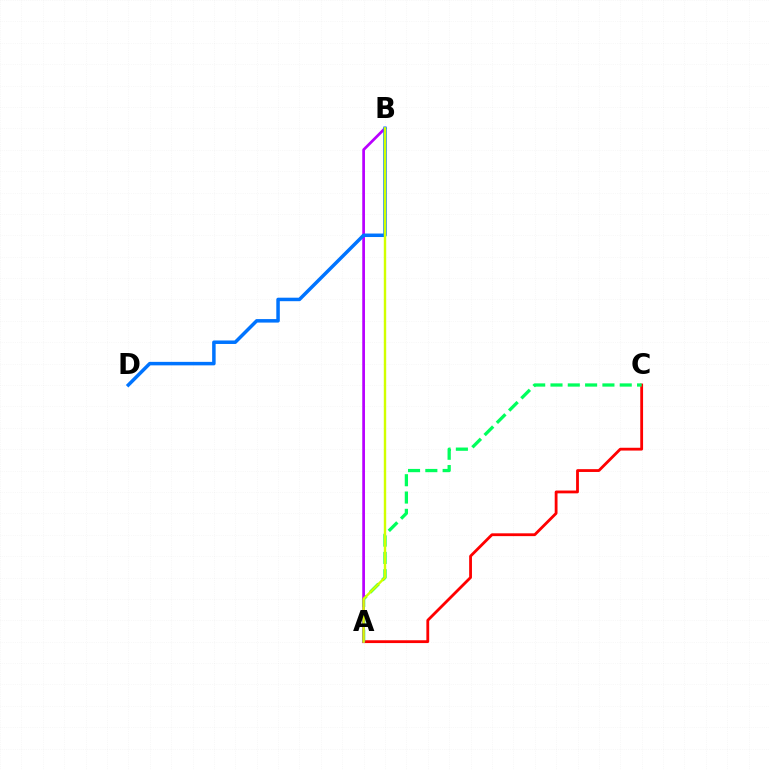{('A', 'C'): [{'color': '#ff0000', 'line_style': 'solid', 'thickness': 2.02}, {'color': '#00ff5c', 'line_style': 'dashed', 'thickness': 2.35}], ('A', 'B'): [{'color': '#b900ff', 'line_style': 'solid', 'thickness': 1.96}, {'color': '#d1ff00', 'line_style': 'solid', 'thickness': 1.74}], ('B', 'D'): [{'color': '#0074ff', 'line_style': 'solid', 'thickness': 2.52}]}